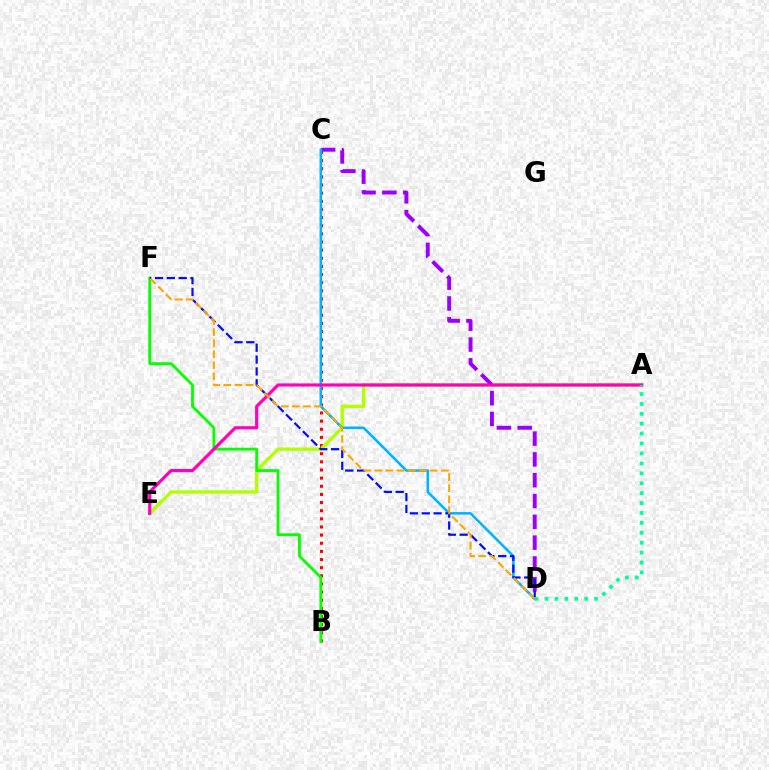{('B', 'C'): [{'color': '#ff0000', 'line_style': 'dotted', 'thickness': 2.21}], ('A', 'E'): [{'color': '#b3ff00', 'line_style': 'solid', 'thickness': 2.42}, {'color': '#ff00bd', 'line_style': 'solid', 'thickness': 2.28}], ('B', 'F'): [{'color': '#08ff00', 'line_style': 'solid', 'thickness': 2.04}], ('C', 'D'): [{'color': '#9b00ff', 'line_style': 'dashed', 'thickness': 2.83}, {'color': '#00b5ff', 'line_style': 'solid', 'thickness': 1.84}], ('D', 'F'): [{'color': '#0010ff', 'line_style': 'dashed', 'thickness': 1.61}, {'color': '#ffa500', 'line_style': 'dashed', 'thickness': 1.5}], ('A', 'D'): [{'color': '#00ff9d', 'line_style': 'dotted', 'thickness': 2.69}]}